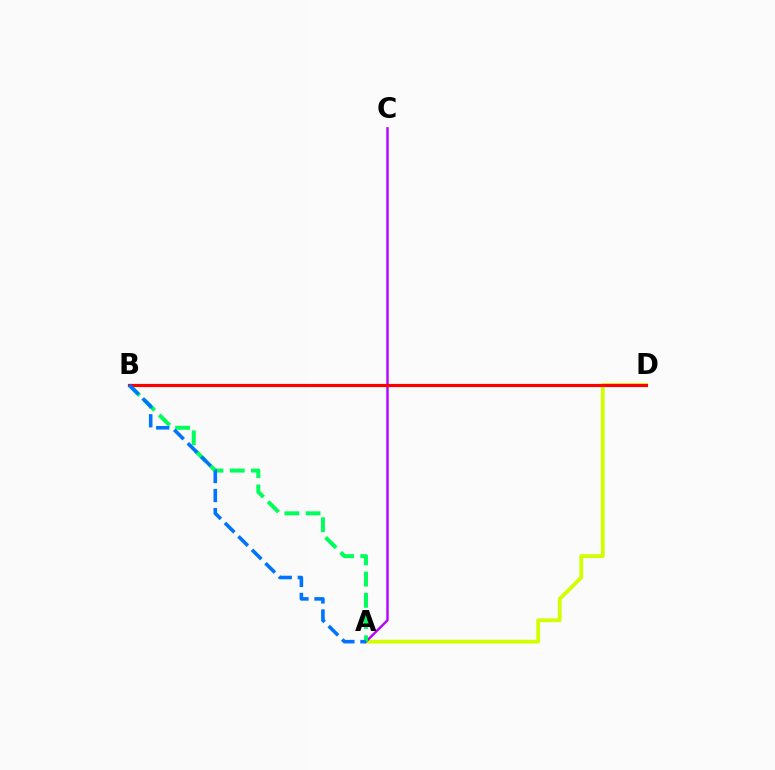{('A', 'D'): [{'color': '#d1ff00', 'line_style': 'solid', 'thickness': 2.73}], ('A', 'C'): [{'color': '#b900ff', 'line_style': 'solid', 'thickness': 1.73}], ('A', 'B'): [{'color': '#00ff5c', 'line_style': 'dashed', 'thickness': 2.88}, {'color': '#0074ff', 'line_style': 'dashed', 'thickness': 2.59}], ('B', 'D'): [{'color': '#ff0000', 'line_style': 'solid', 'thickness': 2.29}]}